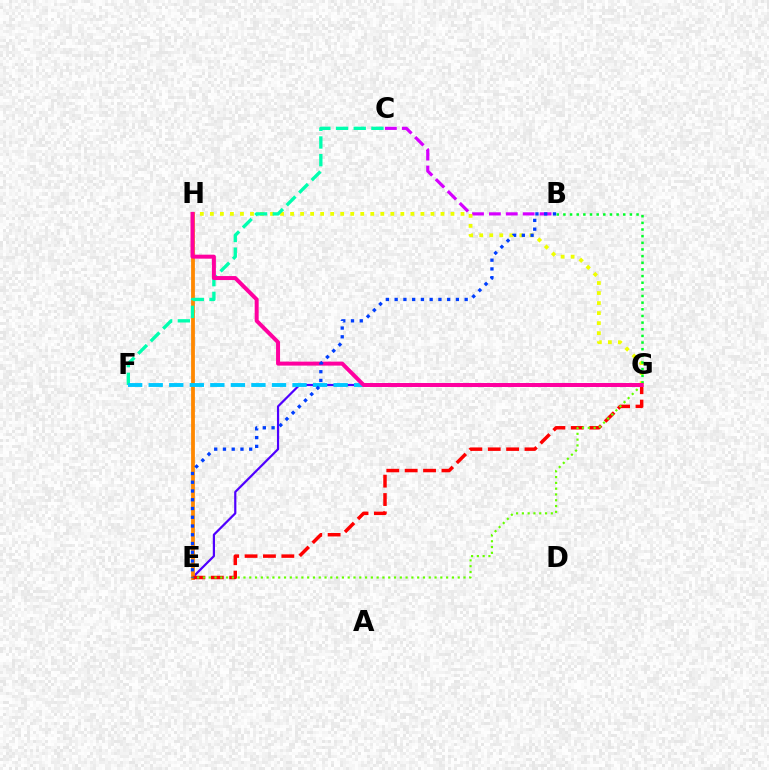{('E', 'G'): [{'color': '#4f00ff', 'line_style': 'solid', 'thickness': 1.59}, {'color': '#ff0000', 'line_style': 'dashed', 'thickness': 2.5}, {'color': '#66ff00', 'line_style': 'dotted', 'thickness': 1.57}], ('E', 'H'): [{'color': '#ff8800', 'line_style': 'solid', 'thickness': 2.73}], ('B', 'C'): [{'color': '#d600ff', 'line_style': 'dashed', 'thickness': 2.29}], ('G', 'H'): [{'color': '#eeff00', 'line_style': 'dotted', 'thickness': 2.72}, {'color': '#ff00a0', 'line_style': 'solid', 'thickness': 2.87}], ('C', 'F'): [{'color': '#00ffaf', 'line_style': 'dashed', 'thickness': 2.4}], ('F', 'G'): [{'color': '#00c7ff', 'line_style': 'dashed', 'thickness': 2.79}], ('B', 'G'): [{'color': '#00ff27', 'line_style': 'dotted', 'thickness': 1.81}], ('B', 'E'): [{'color': '#003fff', 'line_style': 'dotted', 'thickness': 2.38}]}